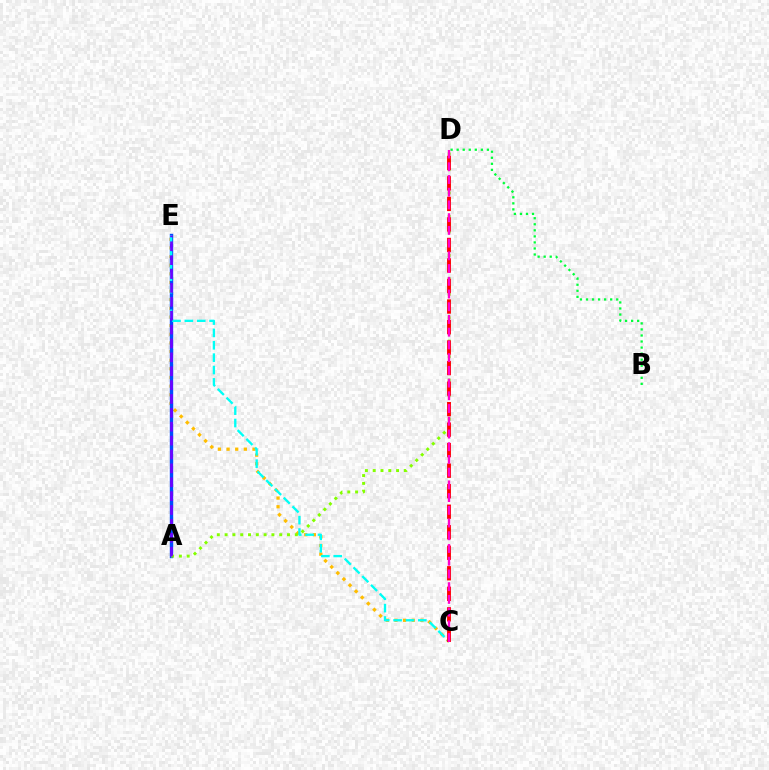{('C', 'E'): [{'color': '#ffbd00', 'line_style': 'dotted', 'thickness': 2.35}, {'color': '#00fff6', 'line_style': 'dashed', 'thickness': 1.68}], ('A', 'E'): [{'color': '#004bff', 'line_style': 'solid', 'thickness': 2.45}, {'color': '#7200ff', 'line_style': 'dashed', 'thickness': 1.89}], ('B', 'D'): [{'color': '#00ff39', 'line_style': 'dotted', 'thickness': 1.64}], ('A', 'D'): [{'color': '#84ff00', 'line_style': 'dotted', 'thickness': 2.12}], ('C', 'D'): [{'color': '#ff0000', 'line_style': 'dashed', 'thickness': 2.79}, {'color': '#ff00cf', 'line_style': 'dashed', 'thickness': 1.73}]}